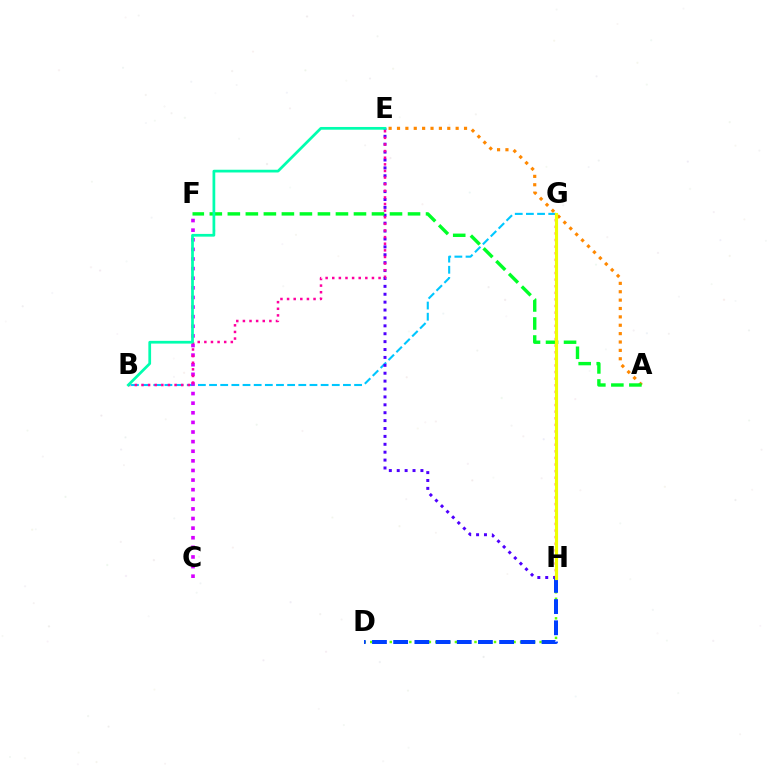{('B', 'G'): [{'color': '#00c7ff', 'line_style': 'dashed', 'thickness': 1.52}], ('E', 'H'): [{'color': '#4f00ff', 'line_style': 'dotted', 'thickness': 2.15}], ('G', 'H'): [{'color': '#ff0000', 'line_style': 'dotted', 'thickness': 1.79}, {'color': '#eeff00', 'line_style': 'solid', 'thickness': 2.27}], ('D', 'H'): [{'color': '#66ff00', 'line_style': 'dotted', 'thickness': 1.77}, {'color': '#003fff', 'line_style': 'dashed', 'thickness': 2.88}], ('C', 'F'): [{'color': '#d600ff', 'line_style': 'dotted', 'thickness': 2.61}], ('A', 'E'): [{'color': '#ff8800', 'line_style': 'dotted', 'thickness': 2.28}], ('B', 'E'): [{'color': '#ff00a0', 'line_style': 'dotted', 'thickness': 1.8}, {'color': '#00ffaf', 'line_style': 'solid', 'thickness': 1.97}], ('A', 'F'): [{'color': '#00ff27', 'line_style': 'dashed', 'thickness': 2.45}]}